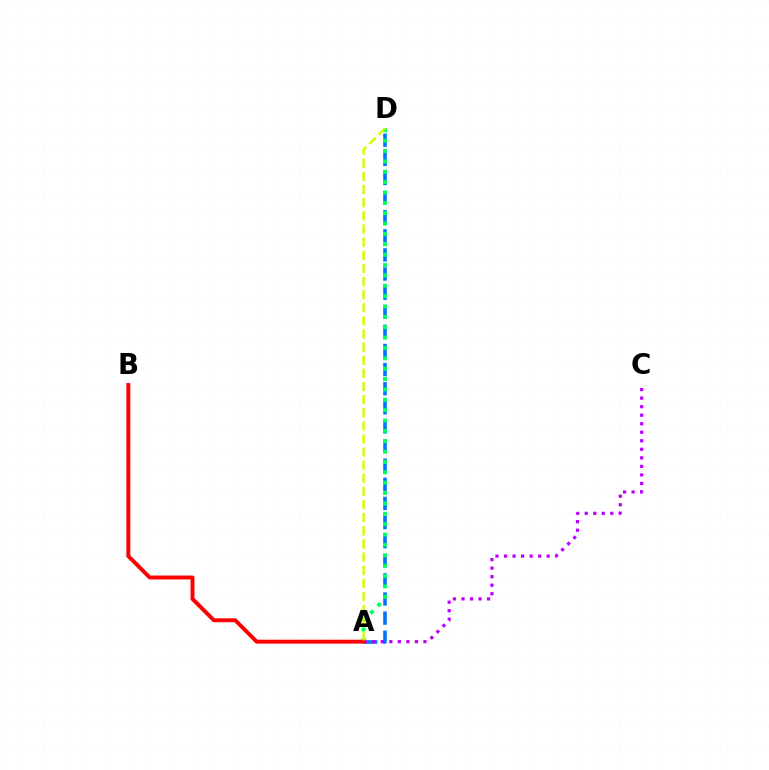{('A', 'D'): [{'color': '#0074ff', 'line_style': 'dashed', 'thickness': 2.6}, {'color': '#00ff5c', 'line_style': 'dotted', 'thickness': 2.82}, {'color': '#d1ff00', 'line_style': 'dashed', 'thickness': 1.78}], ('A', 'C'): [{'color': '#b900ff', 'line_style': 'dotted', 'thickness': 2.32}], ('A', 'B'): [{'color': '#ff0000', 'line_style': 'solid', 'thickness': 2.82}]}